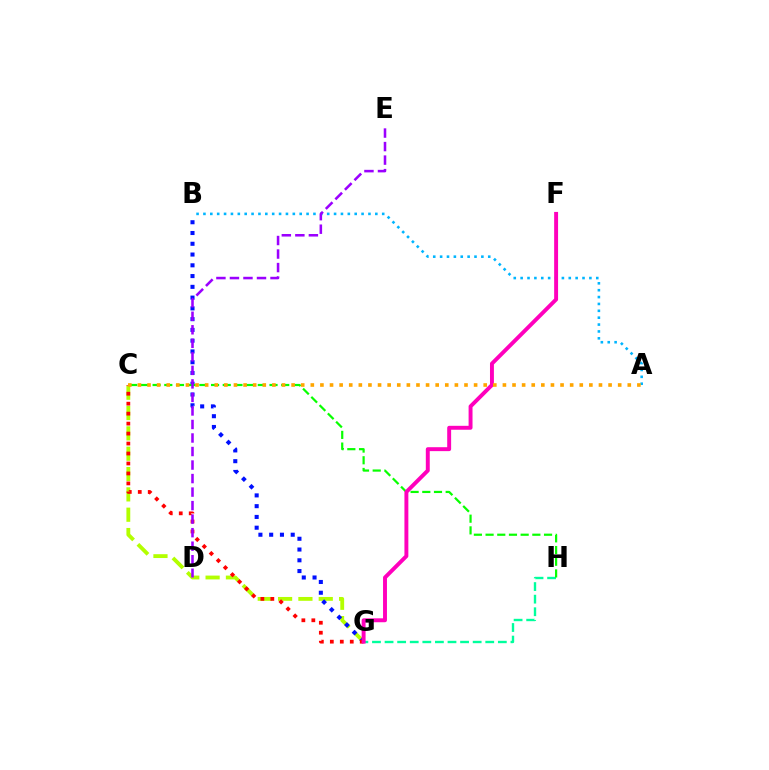{('G', 'H'): [{'color': '#00ff9d', 'line_style': 'dashed', 'thickness': 1.71}], ('C', 'G'): [{'color': '#b3ff00', 'line_style': 'dashed', 'thickness': 2.76}, {'color': '#ff0000', 'line_style': 'dotted', 'thickness': 2.71}], ('B', 'G'): [{'color': '#0010ff', 'line_style': 'dotted', 'thickness': 2.93}], ('C', 'H'): [{'color': '#08ff00', 'line_style': 'dashed', 'thickness': 1.59}], ('A', 'B'): [{'color': '#00b5ff', 'line_style': 'dotted', 'thickness': 1.87}], ('F', 'G'): [{'color': '#ff00bd', 'line_style': 'solid', 'thickness': 2.83}], ('A', 'C'): [{'color': '#ffa500', 'line_style': 'dotted', 'thickness': 2.61}], ('D', 'E'): [{'color': '#9b00ff', 'line_style': 'dashed', 'thickness': 1.84}]}